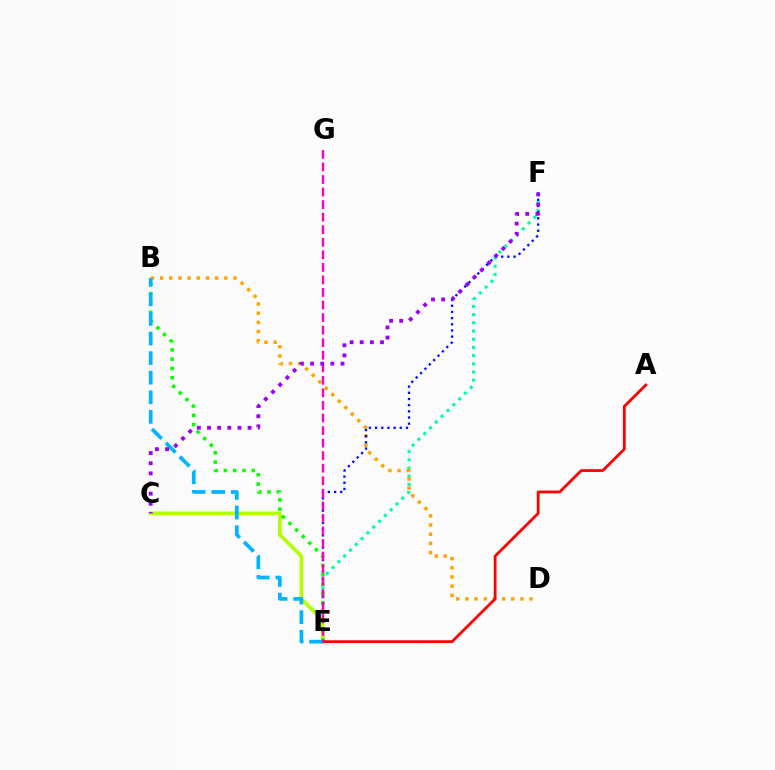{('E', 'F'): [{'color': '#00ff9d', 'line_style': 'dotted', 'thickness': 2.23}, {'color': '#0010ff', 'line_style': 'dotted', 'thickness': 1.68}], ('B', 'D'): [{'color': '#ffa500', 'line_style': 'dotted', 'thickness': 2.49}], ('C', 'E'): [{'color': '#b3ff00', 'line_style': 'solid', 'thickness': 2.64}], ('B', 'E'): [{'color': '#08ff00', 'line_style': 'dotted', 'thickness': 2.53}, {'color': '#00b5ff', 'line_style': 'dashed', 'thickness': 2.66}], ('A', 'E'): [{'color': '#ff0000', 'line_style': 'solid', 'thickness': 2.02}], ('E', 'G'): [{'color': '#ff00bd', 'line_style': 'dashed', 'thickness': 1.71}], ('C', 'F'): [{'color': '#9b00ff', 'line_style': 'dotted', 'thickness': 2.76}]}